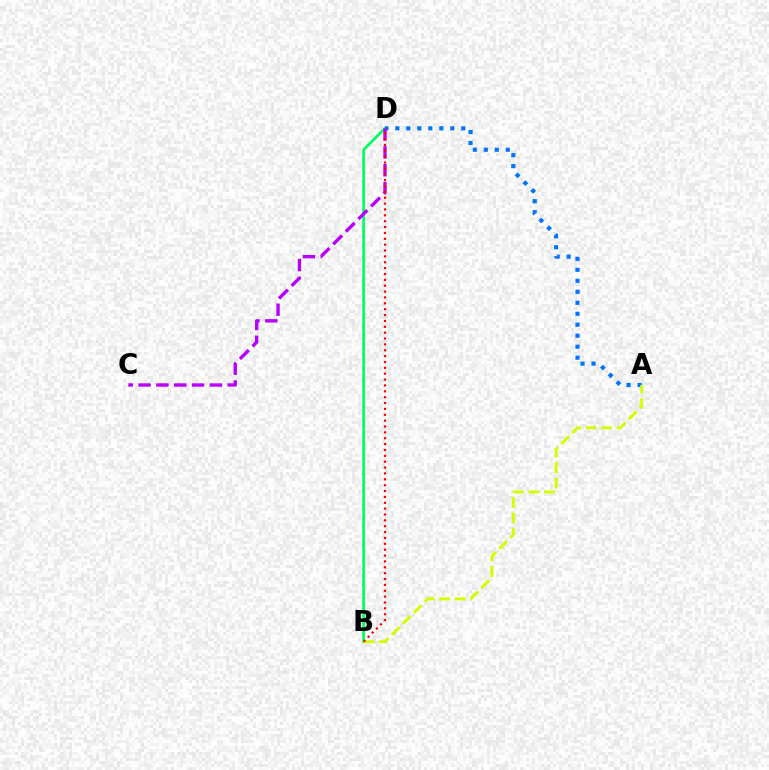{('B', 'D'): [{'color': '#00ff5c', 'line_style': 'solid', 'thickness': 1.95}, {'color': '#ff0000', 'line_style': 'dotted', 'thickness': 1.59}], ('A', 'D'): [{'color': '#0074ff', 'line_style': 'dotted', 'thickness': 2.98}], ('A', 'B'): [{'color': '#d1ff00', 'line_style': 'dashed', 'thickness': 2.11}], ('C', 'D'): [{'color': '#b900ff', 'line_style': 'dashed', 'thickness': 2.42}]}